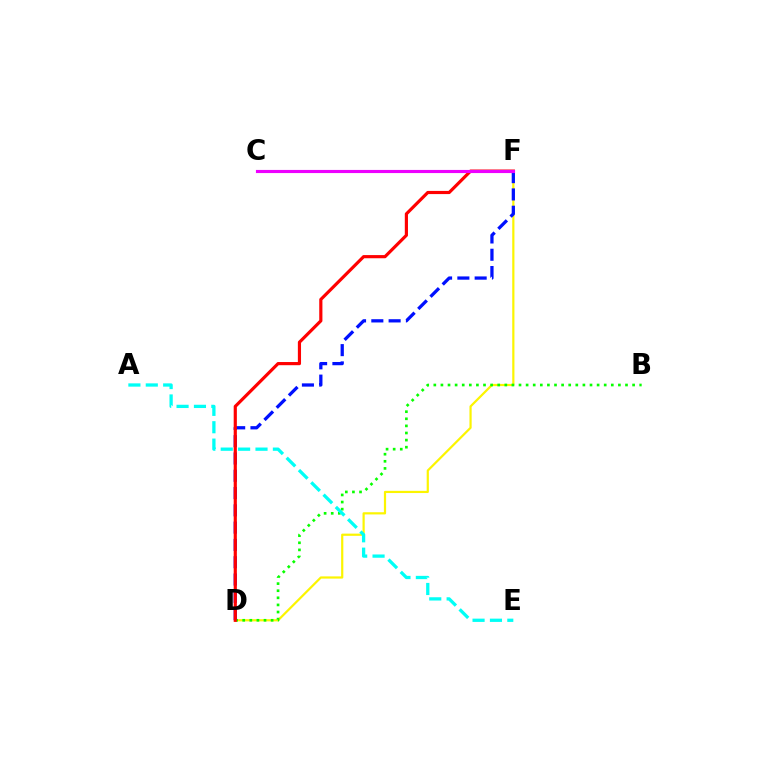{('D', 'F'): [{'color': '#fcf500', 'line_style': 'solid', 'thickness': 1.58}, {'color': '#0010ff', 'line_style': 'dashed', 'thickness': 2.35}, {'color': '#ff0000', 'line_style': 'solid', 'thickness': 2.28}], ('B', 'D'): [{'color': '#08ff00', 'line_style': 'dotted', 'thickness': 1.93}], ('A', 'E'): [{'color': '#00fff6', 'line_style': 'dashed', 'thickness': 2.36}], ('C', 'F'): [{'color': '#ee00ff', 'line_style': 'solid', 'thickness': 2.26}]}